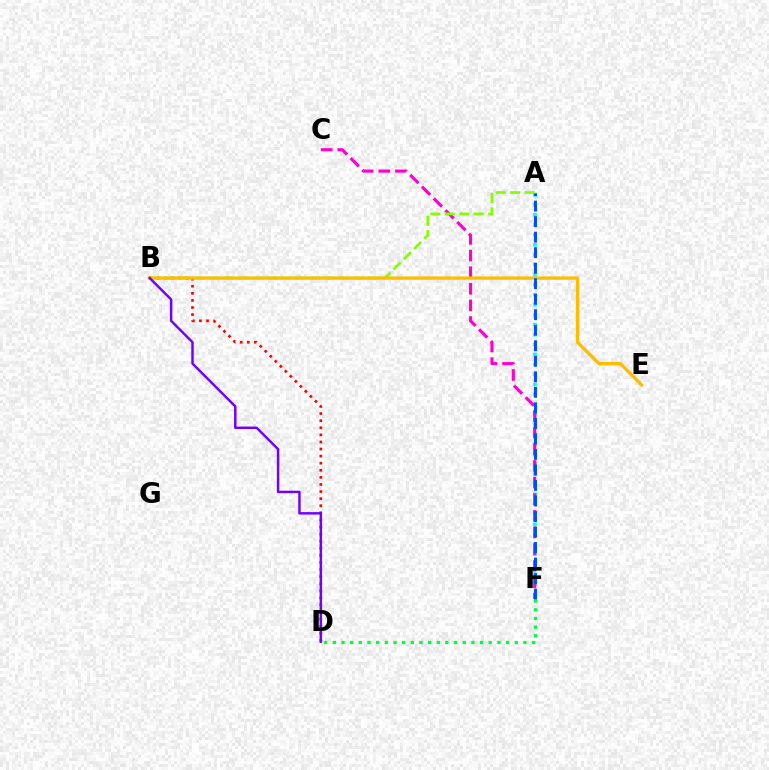{('A', 'F'): [{'color': '#00fff6', 'line_style': 'dotted', 'thickness': 2.71}, {'color': '#004bff', 'line_style': 'dashed', 'thickness': 2.11}], ('D', 'F'): [{'color': '#00ff39', 'line_style': 'dotted', 'thickness': 2.35}], ('C', 'F'): [{'color': '#ff00cf', 'line_style': 'dashed', 'thickness': 2.26}], ('A', 'B'): [{'color': '#84ff00', 'line_style': 'dashed', 'thickness': 1.96}], ('B', 'D'): [{'color': '#ff0000', 'line_style': 'dotted', 'thickness': 1.93}, {'color': '#7200ff', 'line_style': 'solid', 'thickness': 1.76}], ('B', 'E'): [{'color': '#ffbd00', 'line_style': 'solid', 'thickness': 2.37}]}